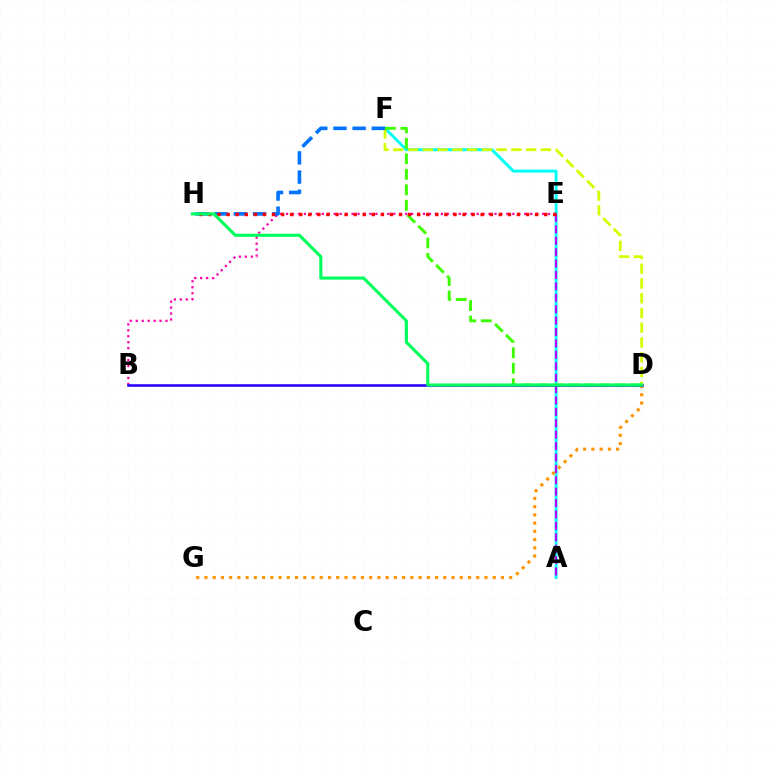{('A', 'F'): [{'color': '#00fff6', 'line_style': 'solid', 'thickness': 2.11}], ('B', 'E'): [{'color': '#ff00ac', 'line_style': 'dotted', 'thickness': 1.62}], ('A', 'E'): [{'color': '#b900ff', 'line_style': 'dashed', 'thickness': 1.55}], ('D', 'F'): [{'color': '#d1ff00', 'line_style': 'dashed', 'thickness': 2.01}, {'color': '#3dff00', 'line_style': 'dashed', 'thickness': 2.1}], ('F', 'H'): [{'color': '#0074ff', 'line_style': 'dashed', 'thickness': 2.61}], ('D', 'G'): [{'color': '#ff9400', 'line_style': 'dotted', 'thickness': 2.24}], ('E', 'H'): [{'color': '#ff0000', 'line_style': 'dotted', 'thickness': 2.47}], ('B', 'D'): [{'color': '#2500ff', 'line_style': 'solid', 'thickness': 1.84}], ('D', 'H'): [{'color': '#00ff5c', 'line_style': 'solid', 'thickness': 2.23}]}